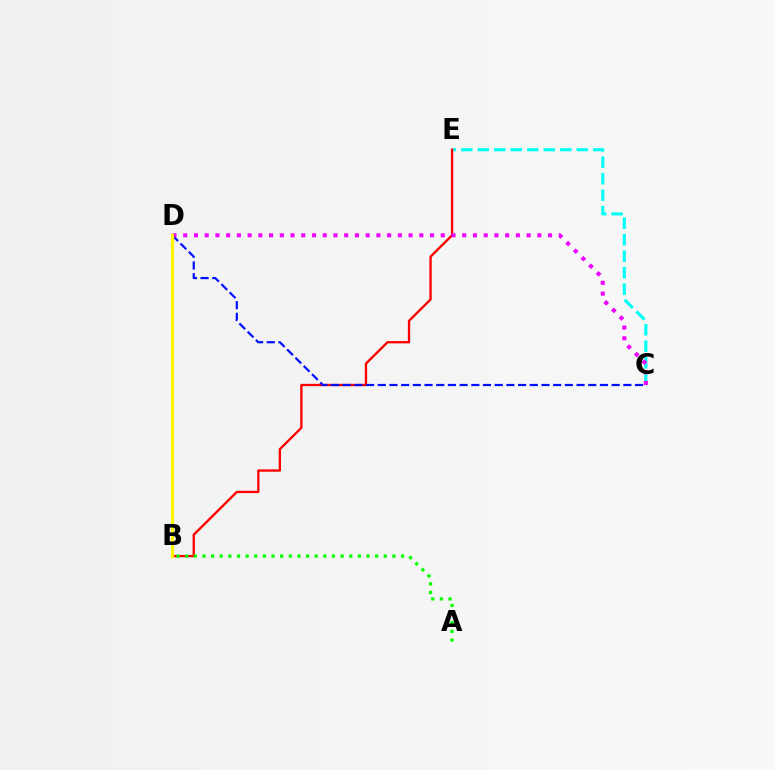{('C', 'E'): [{'color': '#00fff6', 'line_style': 'dashed', 'thickness': 2.24}], ('B', 'E'): [{'color': '#ff0000', 'line_style': 'solid', 'thickness': 1.67}], ('A', 'B'): [{'color': '#08ff00', 'line_style': 'dotted', 'thickness': 2.35}], ('C', 'D'): [{'color': '#0010ff', 'line_style': 'dashed', 'thickness': 1.59}, {'color': '#ee00ff', 'line_style': 'dotted', 'thickness': 2.92}], ('B', 'D'): [{'color': '#fcf500', 'line_style': 'solid', 'thickness': 2.28}]}